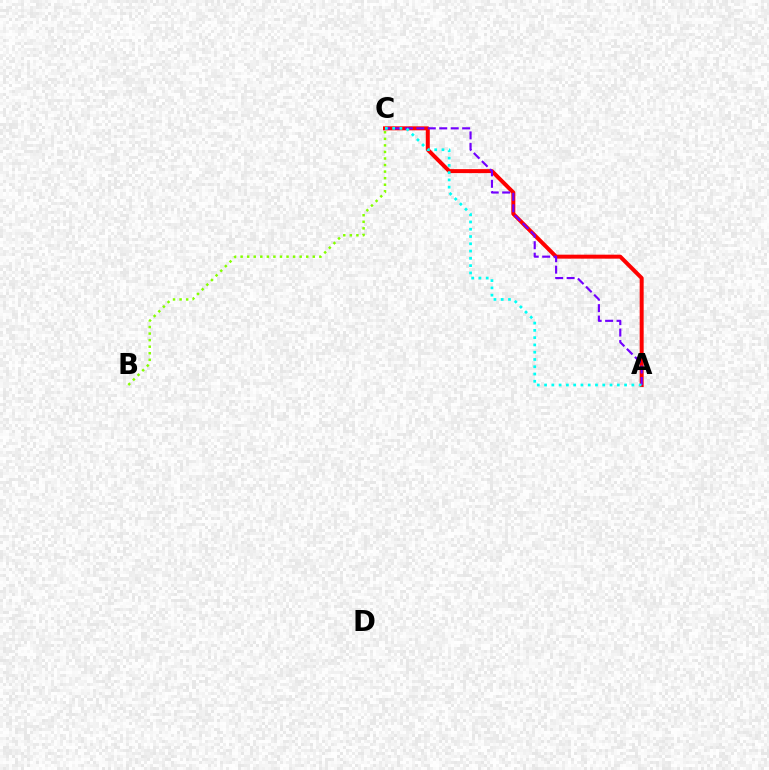{('A', 'C'): [{'color': '#ff0000', 'line_style': 'solid', 'thickness': 2.87}, {'color': '#7200ff', 'line_style': 'dashed', 'thickness': 1.56}, {'color': '#00fff6', 'line_style': 'dotted', 'thickness': 1.98}], ('B', 'C'): [{'color': '#84ff00', 'line_style': 'dotted', 'thickness': 1.78}]}